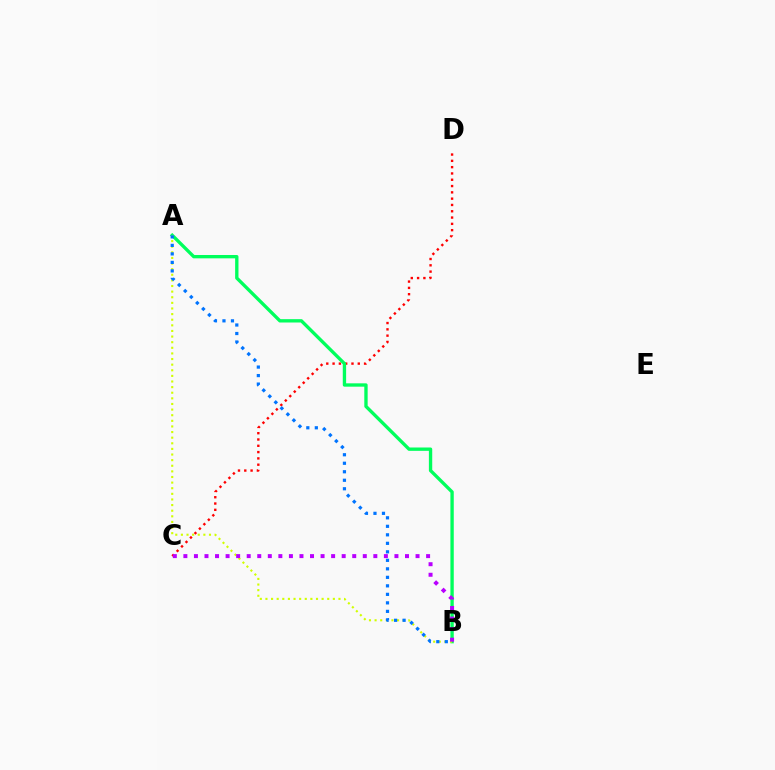{('C', 'D'): [{'color': '#ff0000', 'line_style': 'dotted', 'thickness': 1.71}], ('A', 'B'): [{'color': '#00ff5c', 'line_style': 'solid', 'thickness': 2.41}, {'color': '#d1ff00', 'line_style': 'dotted', 'thickness': 1.53}, {'color': '#0074ff', 'line_style': 'dotted', 'thickness': 2.31}], ('B', 'C'): [{'color': '#b900ff', 'line_style': 'dotted', 'thickness': 2.87}]}